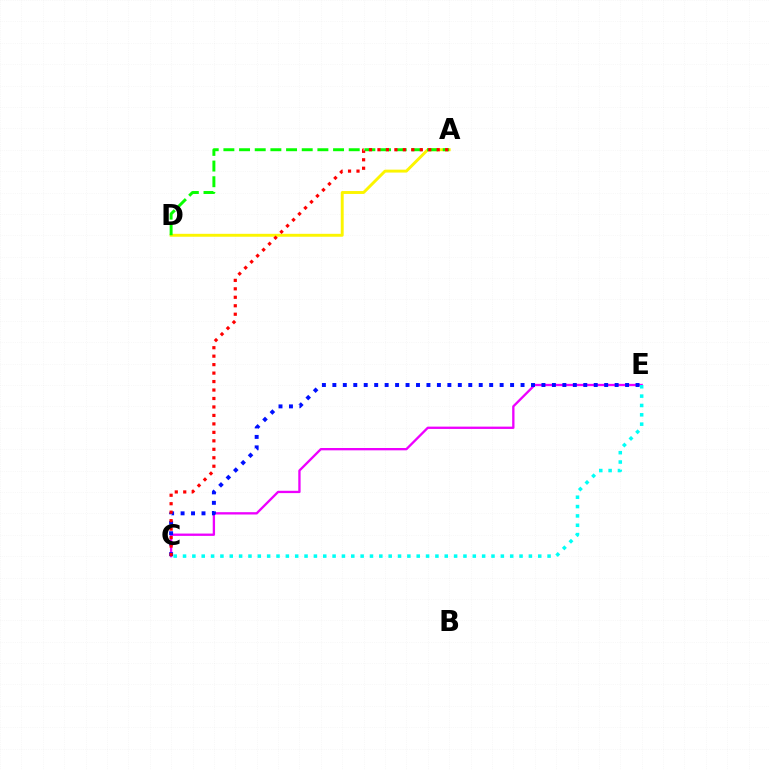{('A', 'D'): [{'color': '#fcf500', 'line_style': 'solid', 'thickness': 2.1}, {'color': '#08ff00', 'line_style': 'dashed', 'thickness': 2.13}], ('C', 'E'): [{'color': '#ee00ff', 'line_style': 'solid', 'thickness': 1.67}, {'color': '#0010ff', 'line_style': 'dotted', 'thickness': 2.84}, {'color': '#00fff6', 'line_style': 'dotted', 'thickness': 2.54}], ('A', 'C'): [{'color': '#ff0000', 'line_style': 'dotted', 'thickness': 2.3}]}